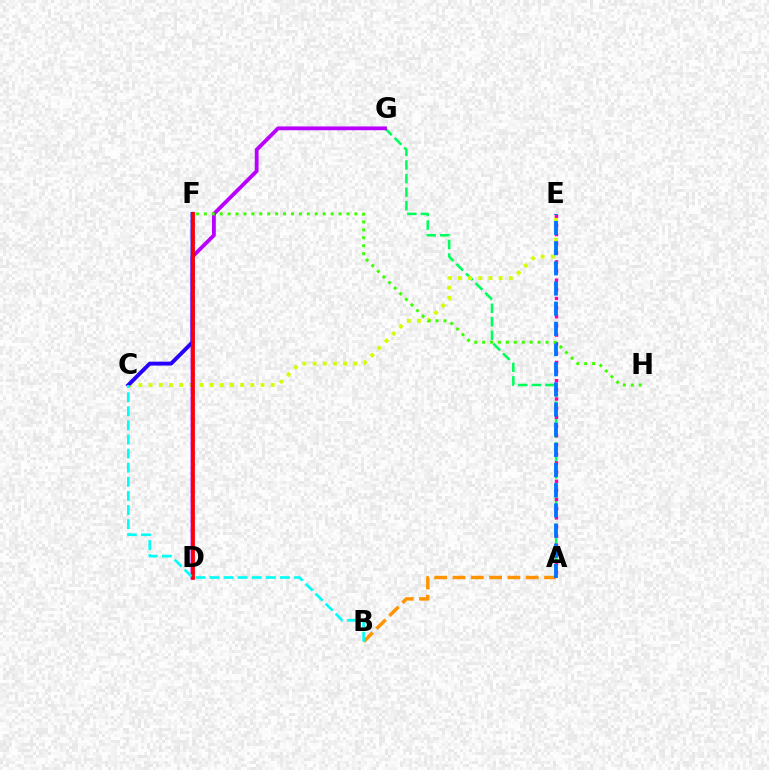{('A', 'G'): [{'color': '#00ff5c', 'line_style': 'dashed', 'thickness': 1.85}], ('C', 'E'): [{'color': '#d1ff00', 'line_style': 'dotted', 'thickness': 2.76}], ('A', 'E'): [{'color': '#ff00ac', 'line_style': 'dotted', 'thickness': 2.48}, {'color': '#0074ff', 'line_style': 'dashed', 'thickness': 2.74}], ('D', 'G'): [{'color': '#b900ff', 'line_style': 'solid', 'thickness': 2.74}], ('A', 'B'): [{'color': '#ff9400', 'line_style': 'dashed', 'thickness': 2.49}], ('C', 'F'): [{'color': '#2500ff', 'line_style': 'solid', 'thickness': 2.82}], ('F', 'H'): [{'color': '#3dff00', 'line_style': 'dotted', 'thickness': 2.15}], ('D', 'F'): [{'color': '#ff0000', 'line_style': 'solid', 'thickness': 2.66}], ('B', 'C'): [{'color': '#00fff6', 'line_style': 'dashed', 'thickness': 1.92}]}